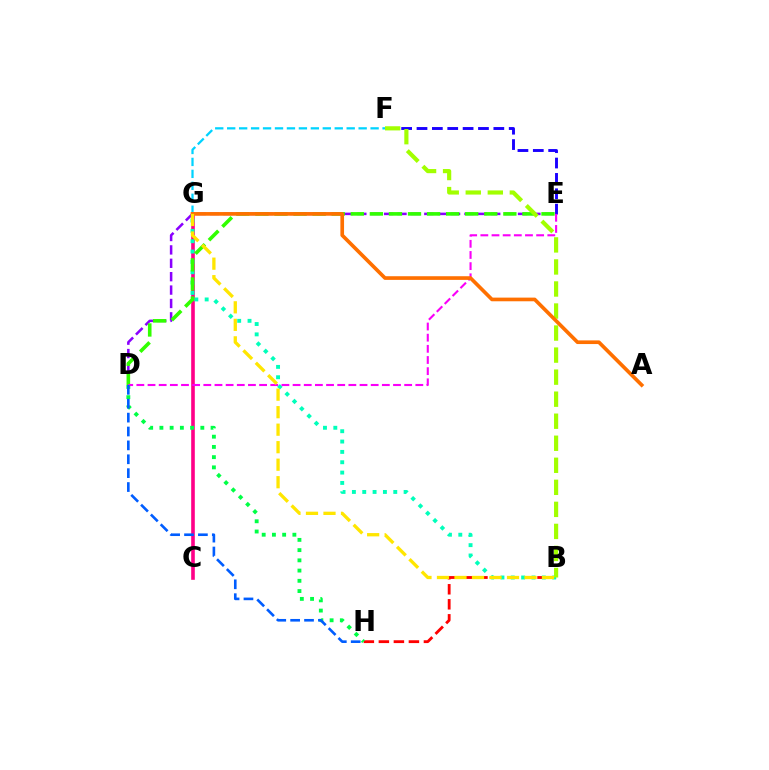{('B', 'H'): [{'color': '#ff0000', 'line_style': 'dashed', 'thickness': 2.04}], ('D', 'E'): [{'color': '#8a00ff', 'line_style': 'dashed', 'thickness': 1.82}, {'color': '#31ff00', 'line_style': 'dashed', 'thickness': 2.59}, {'color': '#fa00f9', 'line_style': 'dashed', 'thickness': 1.52}], ('E', 'F'): [{'color': '#1900ff', 'line_style': 'dashed', 'thickness': 2.09}], ('C', 'G'): [{'color': '#ff0088', 'line_style': 'solid', 'thickness': 2.6}], ('B', 'G'): [{'color': '#00ffbb', 'line_style': 'dotted', 'thickness': 2.81}, {'color': '#ffe600', 'line_style': 'dashed', 'thickness': 2.38}], ('D', 'H'): [{'color': '#00ff45', 'line_style': 'dotted', 'thickness': 2.78}, {'color': '#005dff', 'line_style': 'dashed', 'thickness': 1.89}], ('F', 'G'): [{'color': '#00d3ff', 'line_style': 'dashed', 'thickness': 1.62}], ('B', 'F'): [{'color': '#a2ff00', 'line_style': 'dashed', 'thickness': 2.99}], ('A', 'G'): [{'color': '#ff7000', 'line_style': 'solid', 'thickness': 2.64}]}